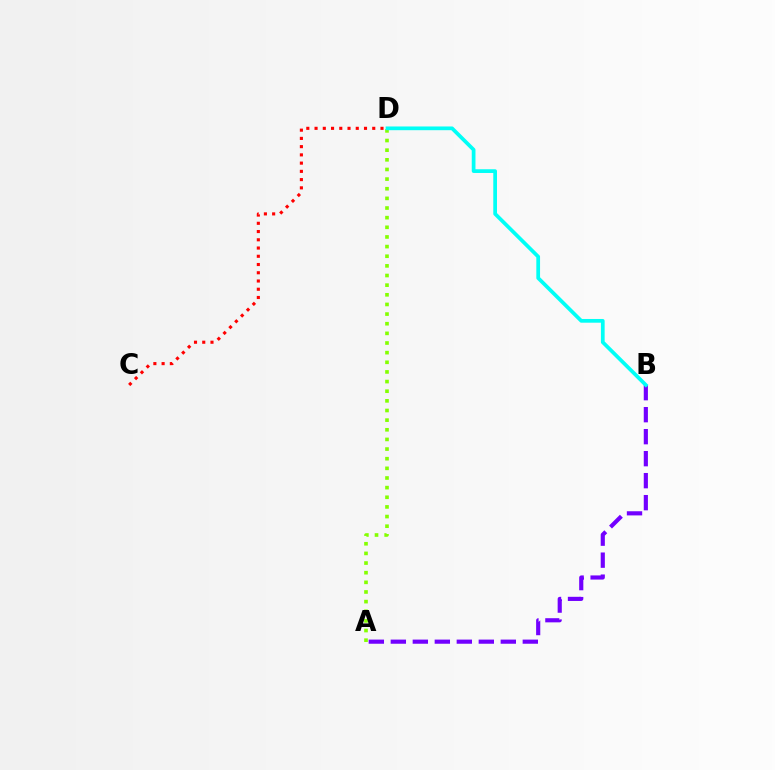{('C', 'D'): [{'color': '#ff0000', 'line_style': 'dotted', 'thickness': 2.24}], ('A', 'B'): [{'color': '#7200ff', 'line_style': 'dashed', 'thickness': 2.99}], ('A', 'D'): [{'color': '#84ff00', 'line_style': 'dotted', 'thickness': 2.62}], ('B', 'D'): [{'color': '#00fff6', 'line_style': 'solid', 'thickness': 2.68}]}